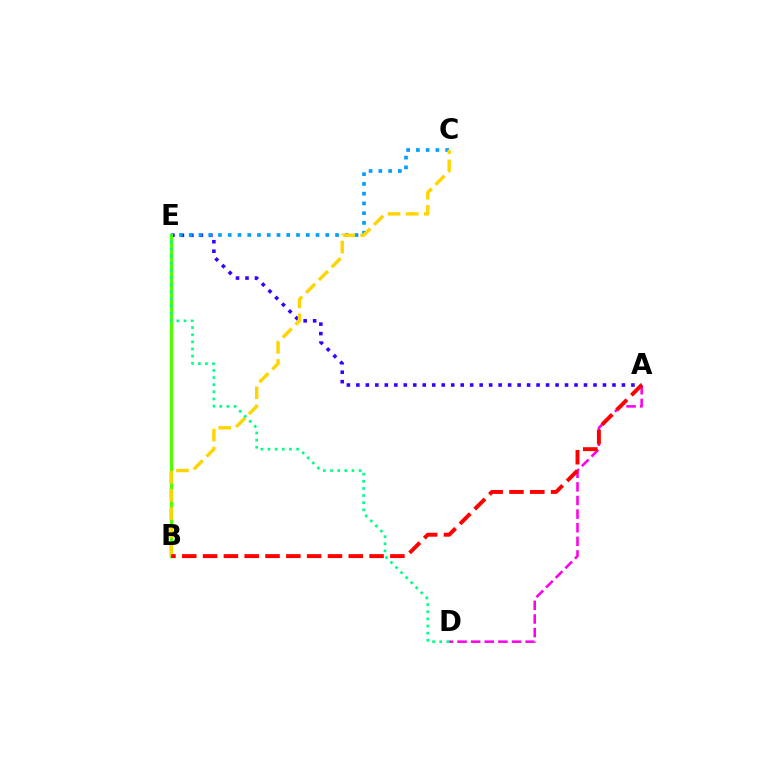{('A', 'D'): [{'color': '#ff00ed', 'line_style': 'dashed', 'thickness': 1.85}], ('A', 'E'): [{'color': '#3700ff', 'line_style': 'dotted', 'thickness': 2.58}], ('C', 'E'): [{'color': '#009eff', 'line_style': 'dotted', 'thickness': 2.65}], ('B', 'E'): [{'color': '#4fff00', 'line_style': 'solid', 'thickness': 2.32}], ('B', 'C'): [{'color': '#ffd500', 'line_style': 'dashed', 'thickness': 2.46}], ('A', 'B'): [{'color': '#ff0000', 'line_style': 'dashed', 'thickness': 2.83}], ('D', 'E'): [{'color': '#00ff86', 'line_style': 'dotted', 'thickness': 1.94}]}